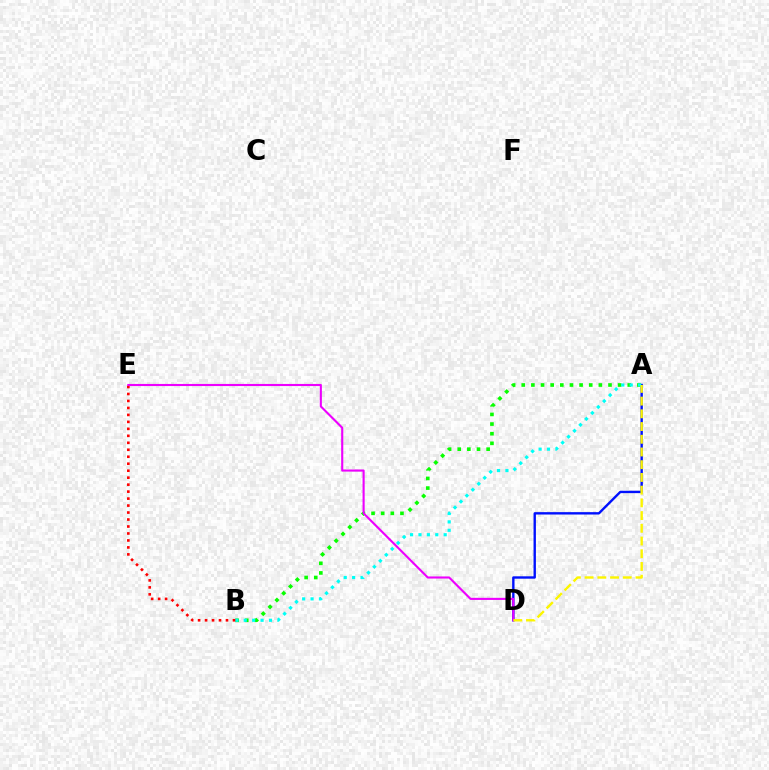{('A', 'D'): [{'color': '#0010ff', 'line_style': 'solid', 'thickness': 1.71}, {'color': '#fcf500', 'line_style': 'dashed', 'thickness': 1.73}], ('A', 'B'): [{'color': '#08ff00', 'line_style': 'dotted', 'thickness': 2.62}, {'color': '#00fff6', 'line_style': 'dotted', 'thickness': 2.28}], ('B', 'E'): [{'color': '#ff0000', 'line_style': 'dotted', 'thickness': 1.89}], ('D', 'E'): [{'color': '#ee00ff', 'line_style': 'solid', 'thickness': 1.52}]}